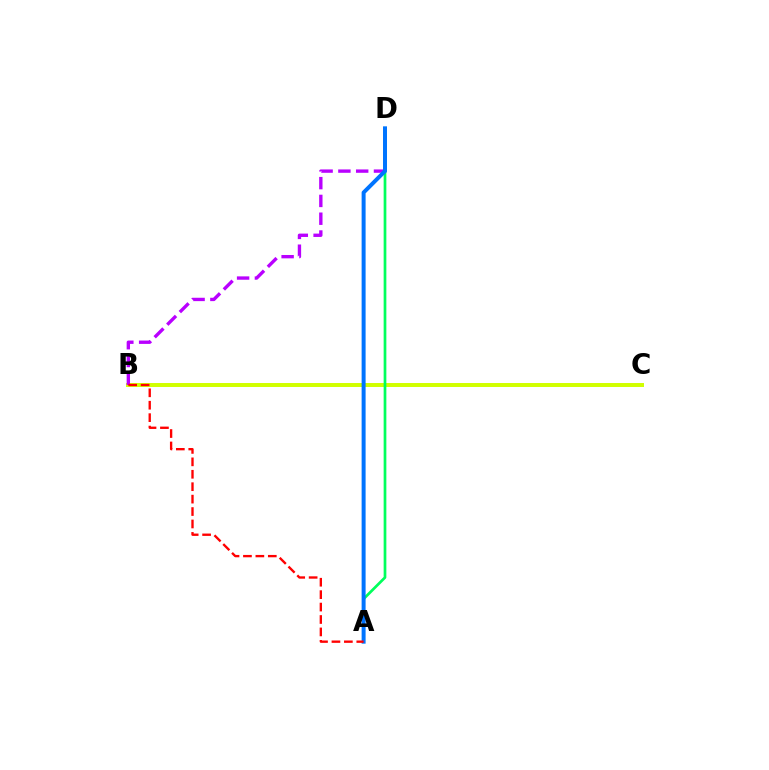{('B', 'C'): [{'color': '#d1ff00', 'line_style': 'solid', 'thickness': 2.85}], ('B', 'D'): [{'color': '#b900ff', 'line_style': 'dashed', 'thickness': 2.42}], ('A', 'D'): [{'color': '#00ff5c', 'line_style': 'solid', 'thickness': 1.95}, {'color': '#0074ff', 'line_style': 'solid', 'thickness': 2.87}], ('A', 'B'): [{'color': '#ff0000', 'line_style': 'dashed', 'thickness': 1.69}]}